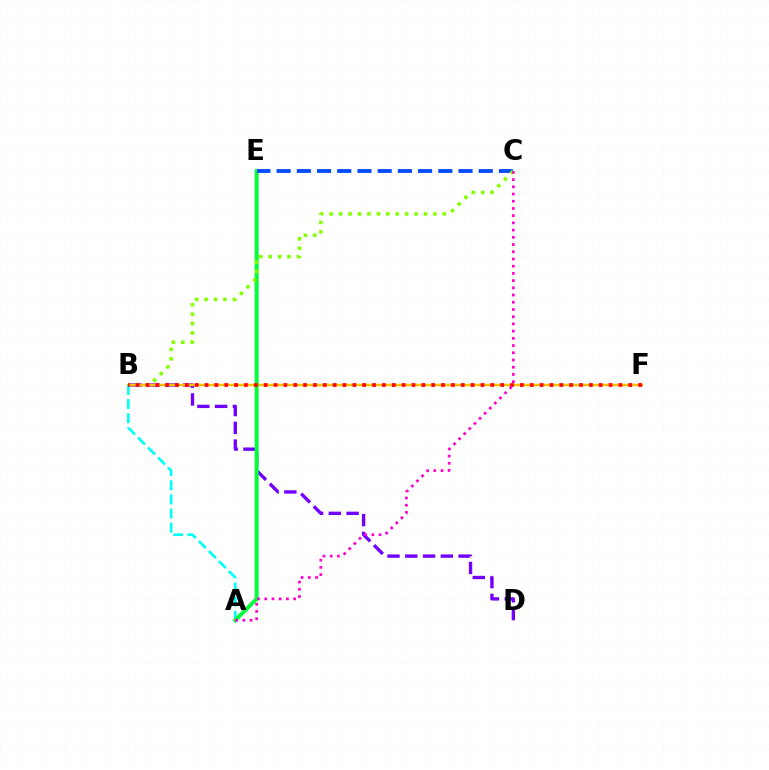{('B', 'D'): [{'color': '#7200ff', 'line_style': 'dashed', 'thickness': 2.42}], ('B', 'F'): [{'color': '#ffbd00', 'line_style': 'solid', 'thickness': 1.78}, {'color': '#ff0000', 'line_style': 'dotted', 'thickness': 2.68}], ('A', 'B'): [{'color': '#00fff6', 'line_style': 'dashed', 'thickness': 1.92}], ('A', 'E'): [{'color': '#00ff39', 'line_style': 'solid', 'thickness': 2.86}], ('C', 'E'): [{'color': '#004bff', 'line_style': 'dashed', 'thickness': 2.75}], ('B', 'C'): [{'color': '#84ff00', 'line_style': 'dotted', 'thickness': 2.56}], ('A', 'C'): [{'color': '#ff00cf', 'line_style': 'dotted', 'thickness': 1.96}]}